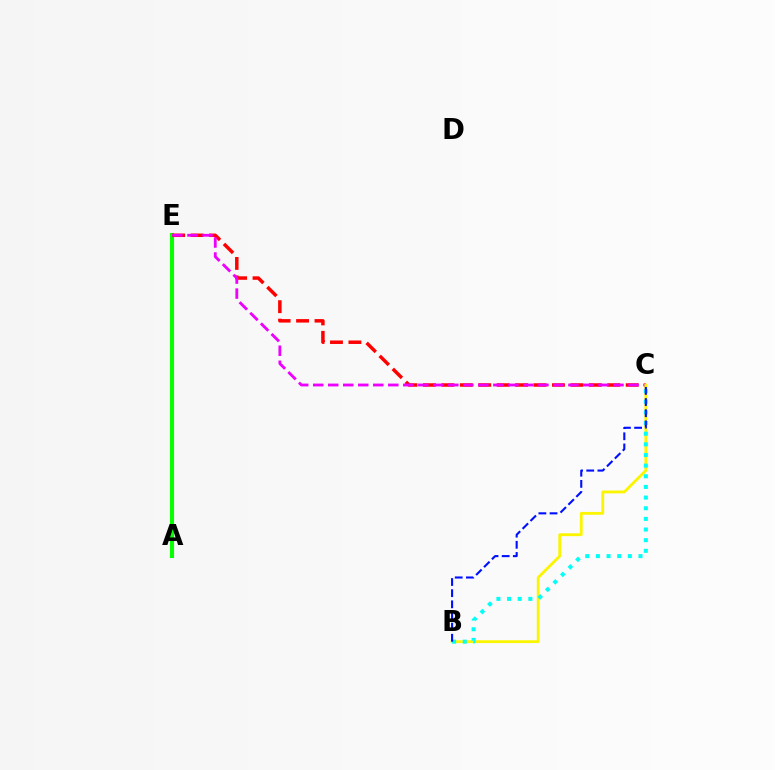{('A', 'E'): [{'color': '#08ff00', 'line_style': 'solid', 'thickness': 2.95}], ('C', 'E'): [{'color': '#ff0000', 'line_style': 'dashed', 'thickness': 2.5}, {'color': '#ee00ff', 'line_style': 'dashed', 'thickness': 2.04}], ('B', 'C'): [{'color': '#fcf500', 'line_style': 'solid', 'thickness': 2.03}, {'color': '#00fff6', 'line_style': 'dotted', 'thickness': 2.89}, {'color': '#0010ff', 'line_style': 'dashed', 'thickness': 1.52}]}